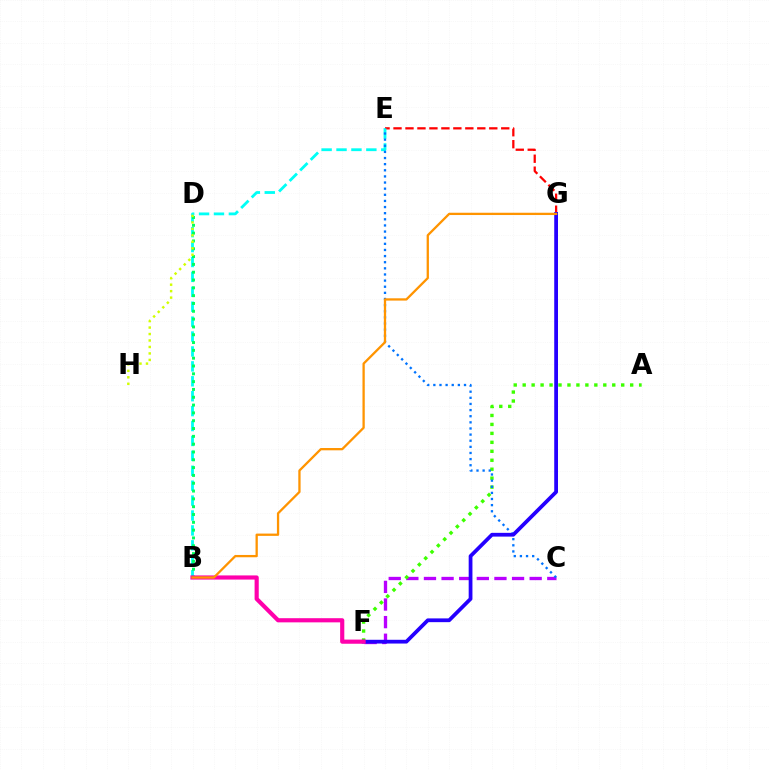{('C', 'F'): [{'color': '#b900ff', 'line_style': 'dashed', 'thickness': 2.39}], ('E', 'G'): [{'color': '#ff0000', 'line_style': 'dashed', 'thickness': 1.63}], ('B', 'E'): [{'color': '#00fff6', 'line_style': 'dashed', 'thickness': 2.03}], ('A', 'F'): [{'color': '#3dff00', 'line_style': 'dotted', 'thickness': 2.43}], ('B', 'D'): [{'color': '#00ff5c', 'line_style': 'dotted', 'thickness': 2.12}], ('C', 'E'): [{'color': '#0074ff', 'line_style': 'dotted', 'thickness': 1.67}], ('F', 'G'): [{'color': '#2500ff', 'line_style': 'solid', 'thickness': 2.71}], ('D', 'H'): [{'color': '#d1ff00', 'line_style': 'dotted', 'thickness': 1.76}], ('B', 'F'): [{'color': '#ff00ac', 'line_style': 'solid', 'thickness': 2.99}], ('B', 'G'): [{'color': '#ff9400', 'line_style': 'solid', 'thickness': 1.65}]}